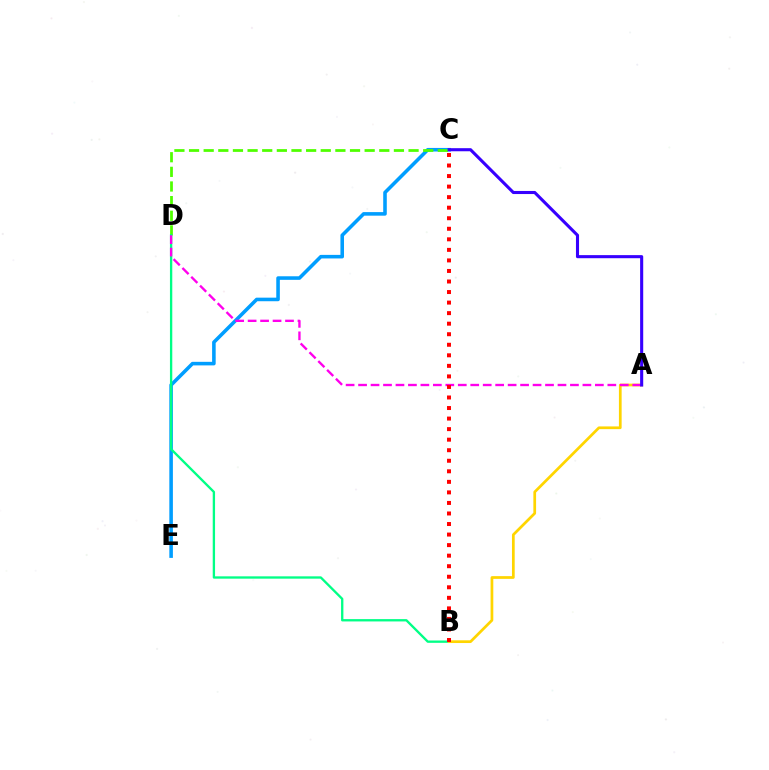{('C', 'E'): [{'color': '#009eff', 'line_style': 'solid', 'thickness': 2.57}], ('C', 'D'): [{'color': '#4fff00', 'line_style': 'dashed', 'thickness': 1.99}], ('B', 'D'): [{'color': '#00ff86', 'line_style': 'solid', 'thickness': 1.68}], ('A', 'B'): [{'color': '#ffd500', 'line_style': 'solid', 'thickness': 1.96}], ('A', 'D'): [{'color': '#ff00ed', 'line_style': 'dashed', 'thickness': 1.69}], ('B', 'C'): [{'color': '#ff0000', 'line_style': 'dotted', 'thickness': 2.86}], ('A', 'C'): [{'color': '#3700ff', 'line_style': 'solid', 'thickness': 2.22}]}